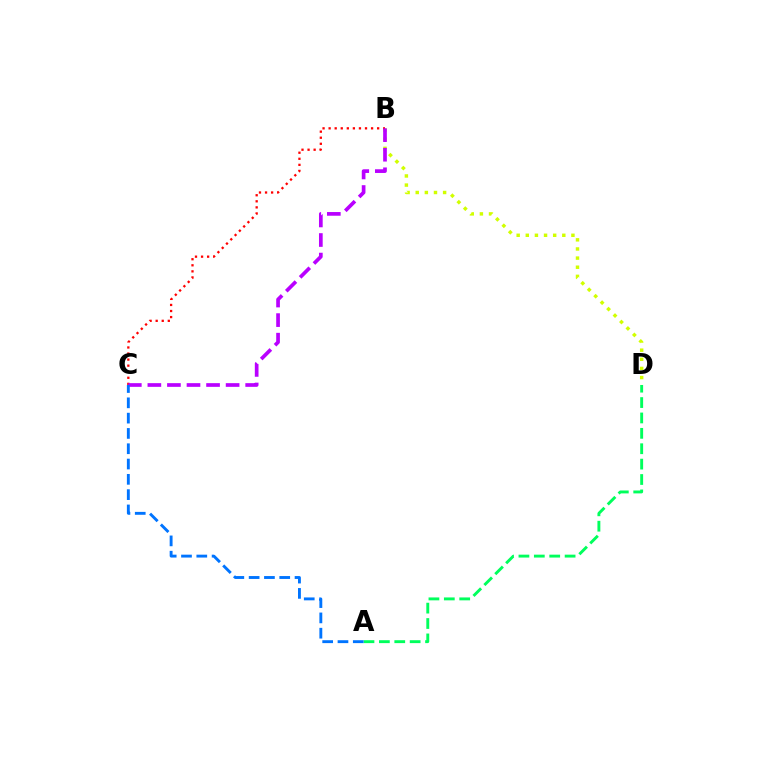{('B', 'D'): [{'color': '#d1ff00', 'line_style': 'dotted', 'thickness': 2.48}], ('B', 'C'): [{'color': '#ff0000', 'line_style': 'dotted', 'thickness': 1.65}, {'color': '#b900ff', 'line_style': 'dashed', 'thickness': 2.66}], ('A', 'D'): [{'color': '#00ff5c', 'line_style': 'dashed', 'thickness': 2.09}], ('A', 'C'): [{'color': '#0074ff', 'line_style': 'dashed', 'thickness': 2.08}]}